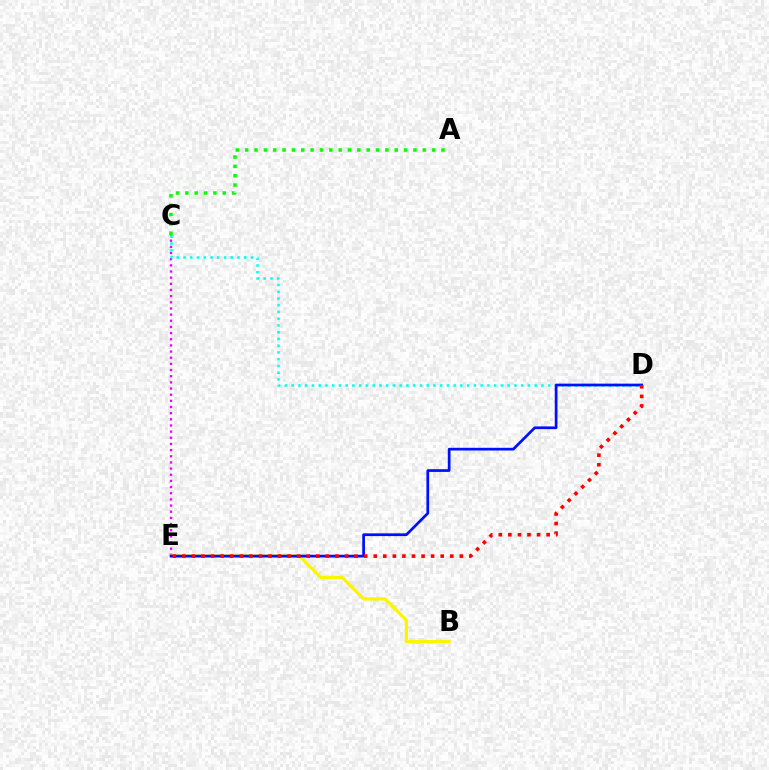{('C', 'E'): [{'color': '#ee00ff', 'line_style': 'dotted', 'thickness': 1.67}], ('B', 'E'): [{'color': '#fcf500', 'line_style': 'solid', 'thickness': 2.35}], ('A', 'C'): [{'color': '#08ff00', 'line_style': 'dotted', 'thickness': 2.54}], ('C', 'D'): [{'color': '#00fff6', 'line_style': 'dotted', 'thickness': 1.83}], ('D', 'E'): [{'color': '#0010ff', 'line_style': 'solid', 'thickness': 1.97}, {'color': '#ff0000', 'line_style': 'dotted', 'thickness': 2.6}]}